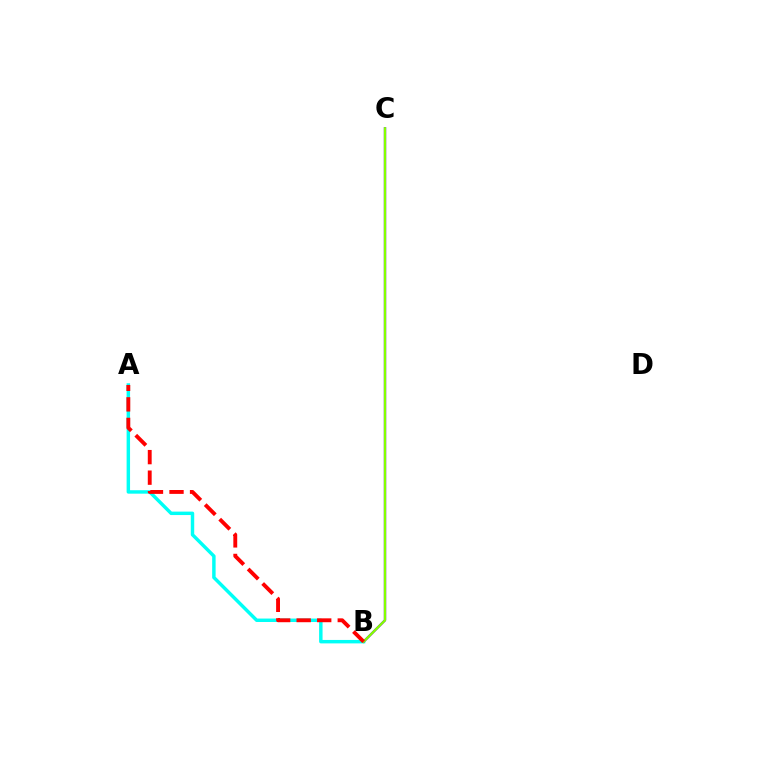{('A', 'B'): [{'color': '#00fff6', 'line_style': 'solid', 'thickness': 2.48}, {'color': '#ff0000', 'line_style': 'dashed', 'thickness': 2.79}], ('B', 'C'): [{'color': '#7200ff', 'line_style': 'solid', 'thickness': 1.71}, {'color': '#84ff00', 'line_style': 'solid', 'thickness': 1.67}]}